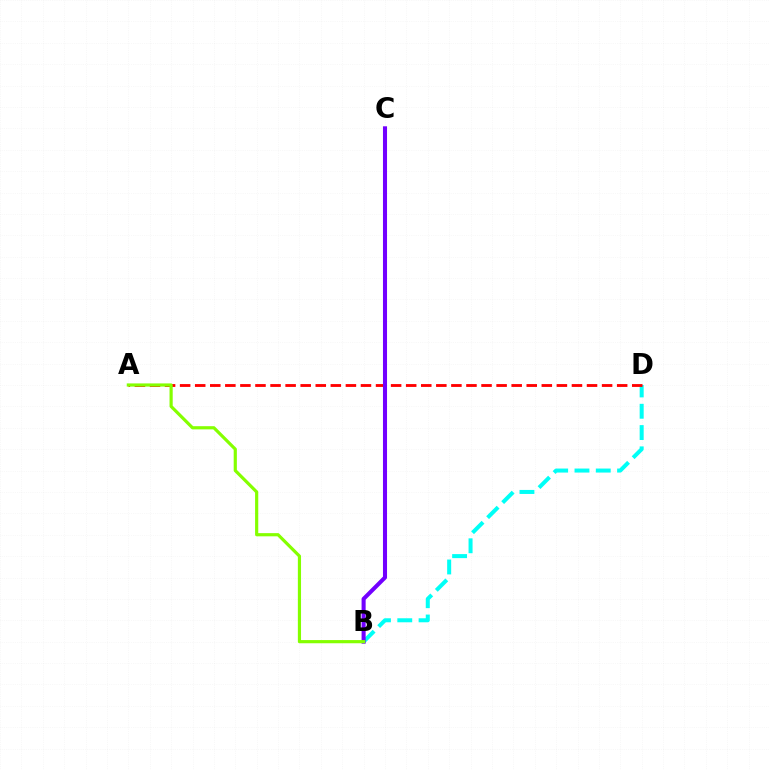{('B', 'D'): [{'color': '#00fff6', 'line_style': 'dashed', 'thickness': 2.89}], ('A', 'D'): [{'color': '#ff0000', 'line_style': 'dashed', 'thickness': 2.05}], ('B', 'C'): [{'color': '#7200ff', 'line_style': 'solid', 'thickness': 2.92}], ('A', 'B'): [{'color': '#84ff00', 'line_style': 'solid', 'thickness': 2.29}]}